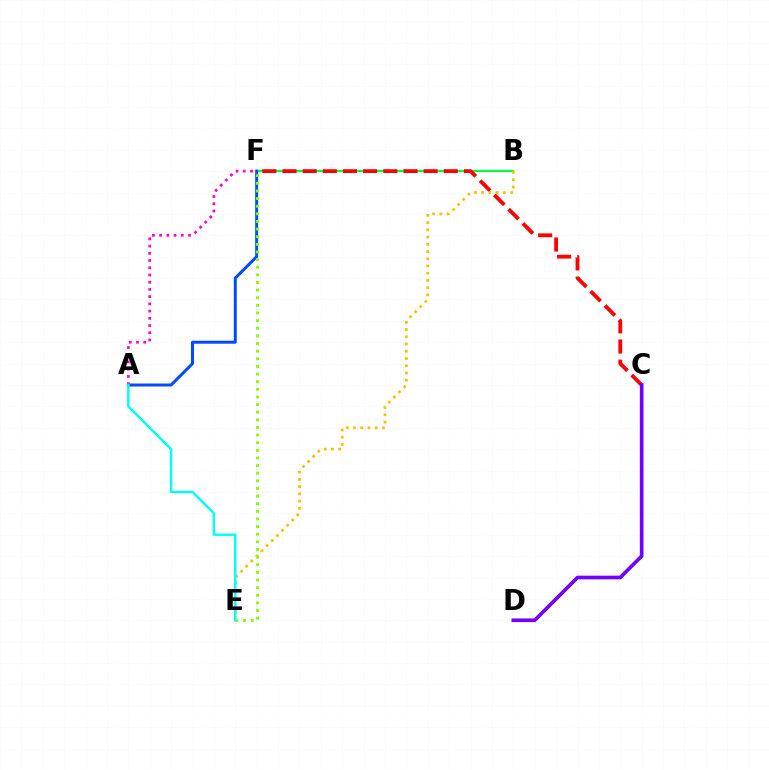{('B', 'F'): [{'color': '#00ff39', 'line_style': 'solid', 'thickness': 1.59}], ('C', 'F'): [{'color': '#ff0000', 'line_style': 'dashed', 'thickness': 2.74}], ('A', 'F'): [{'color': '#004bff', 'line_style': 'solid', 'thickness': 2.16}, {'color': '#ff00cf', 'line_style': 'dotted', 'thickness': 1.96}], ('B', 'E'): [{'color': '#ffbd00', 'line_style': 'dotted', 'thickness': 1.97}], ('C', 'D'): [{'color': '#7200ff', 'line_style': 'solid', 'thickness': 2.63}], ('E', 'F'): [{'color': '#84ff00', 'line_style': 'dotted', 'thickness': 2.07}], ('A', 'E'): [{'color': '#00fff6', 'line_style': 'solid', 'thickness': 1.75}]}